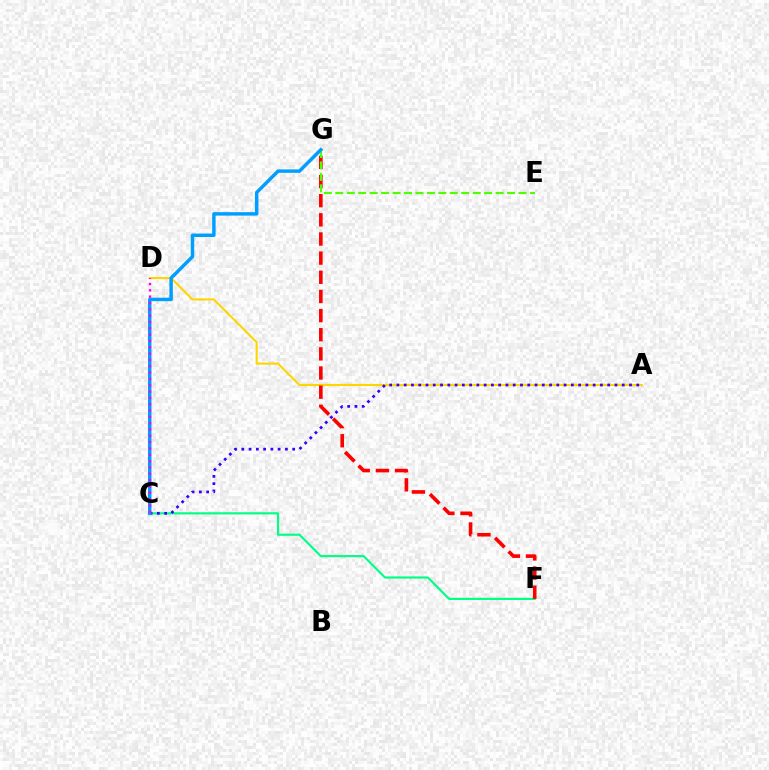{('C', 'F'): [{'color': '#00ff86', 'line_style': 'solid', 'thickness': 1.56}], ('A', 'D'): [{'color': '#ffd500', 'line_style': 'solid', 'thickness': 1.51}], ('F', 'G'): [{'color': '#ff0000', 'line_style': 'dashed', 'thickness': 2.6}], ('A', 'C'): [{'color': '#3700ff', 'line_style': 'dotted', 'thickness': 1.97}], ('E', 'G'): [{'color': '#4fff00', 'line_style': 'dashed', 'thickness': 1.56}], ('C', 'G'): [{'color': '#009eff', 'line_style': 'solid', 'thickness': 2.49}], ('C', 'D'): [{'color': '#ff00ed', 'line_style': 'dotted', 'thickness': 1.72}]}